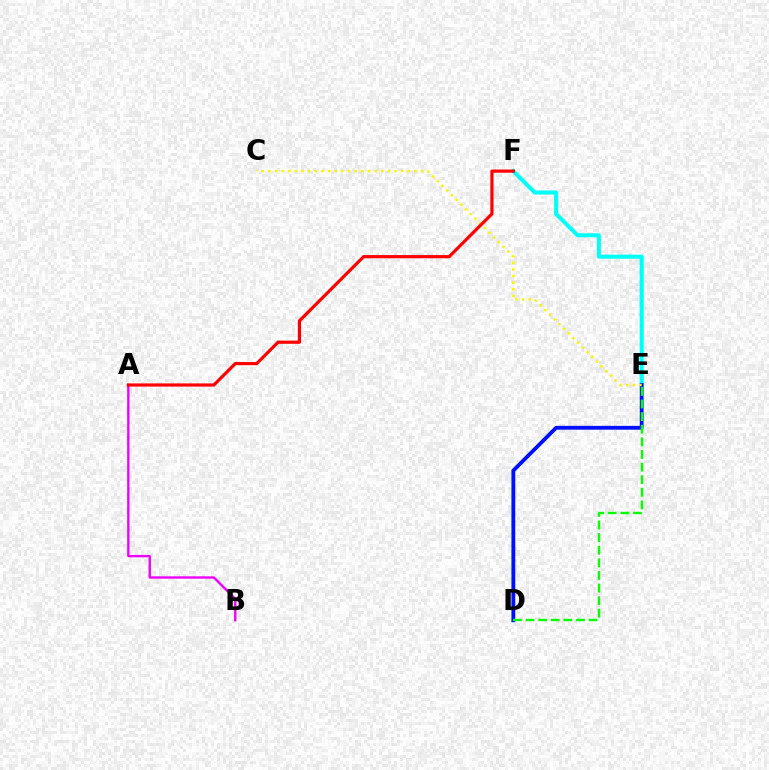{('E', 'F'): [{'color': '#00fff6', 'line_style': 'solid', 'thickness': 2.91}], ('D', 'E'): [{'color': '#0010ff', 'line_style': 'solid', 'thickness': 2.75}, {'color': '#08ff00', 'line_style': 'dashed', 'thickness': 1.71}], ('C', 'E'): [{'color': '#fcf500', 'line_style': 'dotted', 'thickness': 1.8}], ('A', 'B'): [{'color': '#ee00ff', 'line_style': 'solid', 'thickness': 1.7}], ('A', 'F'): [{'color': '#ff0000', 'line_style': 'solid', 'thickness': 2.29}]}